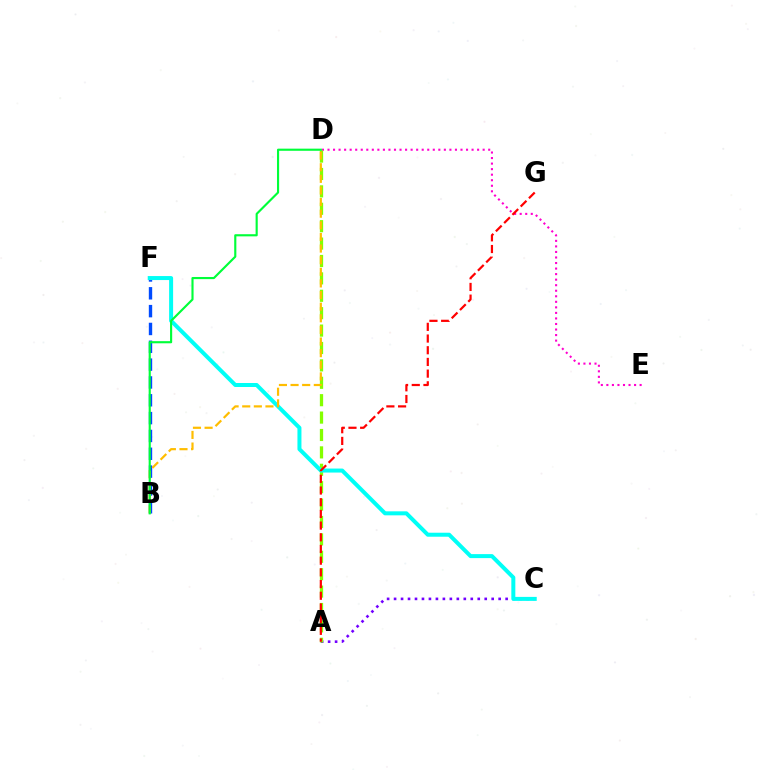{('A', 'C'): [{'color': '#7200ff', 'line_style': 'dotted', 'thickness': 1.89}], ('D', 'E'): [{'color': '#ff00cf', 'line_style': 'dotted', 'thickness': 1.51}], ('B', 'F'): [{'color': '#004bff', 'line_style': 'dashed', 'thickness': 2.42}], ('A', 'D'): [{'color': '#84ff00', 'line_style': 'dashed', 'thickness': 2.36}], ('C', 'F'): [{'color': '#00fff6', 'line_style': 'solid', 'thickness': 2.88}], ('B', 'D'): [{'color': '#ffbd00', 'line_style': 'dashed', 'thickness': 1.58}, {'color': '#00ff39', 'line_style': 'solid', 'thickness': 1.54}], ('A', 'G'): [{'color': '#ff0000', 'line_style': 'dashed', 'thickness': 1.59}]}